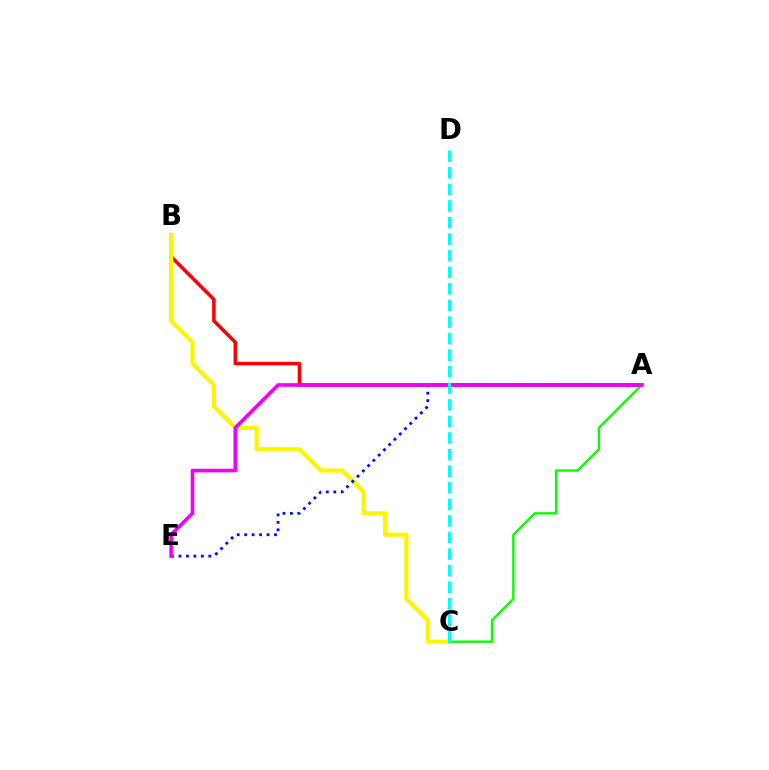{('A', 'B'): [{'color': '#ff0000', 'line_style': 'solid', 'thickness': 2.52}], ('B', 'C'): [{'color': '#fcf500', 'line_style': 'solid', 'thickness': 3.0}], ('A', 'C'): [{'color': '#08ff00', 'line_style': 'solid', 'thickness': 1.72}], ('A', 'E'): [{'color': '#0010ff', 'line_style': 'dotted', 'thickness': 2.03}, {'color': '#ee00ff', 'line_style': 'solid', 'thickness': 2.61}], ('C', 'D'): [{'color': '#00fff6', 'line_style': 'dashed', 'thickness': 2.25}]}